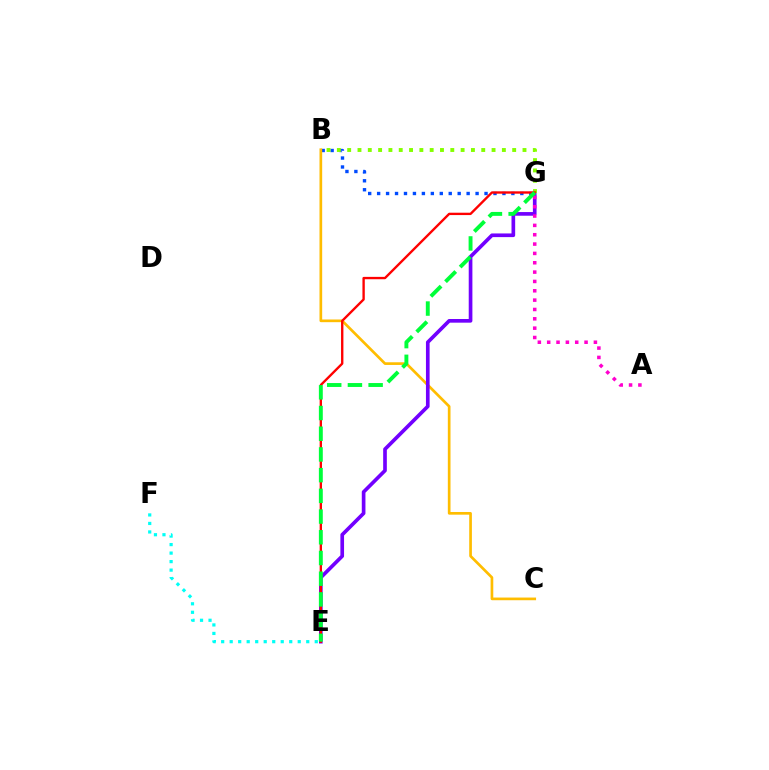{('B', 'G'): [{'color': '#004bff', 'line_style': 'dotted', 'thickness': 2.43}, {'color': '#84ff00', 'line_style': 'dotted', 'thickness': 2.8}], ('B', 'C'): [{'color': '#ffbd00', 'line_style': 'solid', 'thickness': 1.93}], ('E', 'G'): [{'color': '#7200ff', 'line_style': 'solid', 'thickness': 2.64}, {'color': '#ff0000', 'line_style': 'solid', 'thickness': 1.7}, {'color': '#00ff39', 'line_style': 'dashed', 'thickness': 2.81}], ('A', 'G'): [{'color': '#ff00cf', 'line_style': 'dotted', 'thickness': 2.54}], ('E', 'F'): [{'color': '#00fff6', 'line_style': 'dotted', 'thickness': 2.31}]}